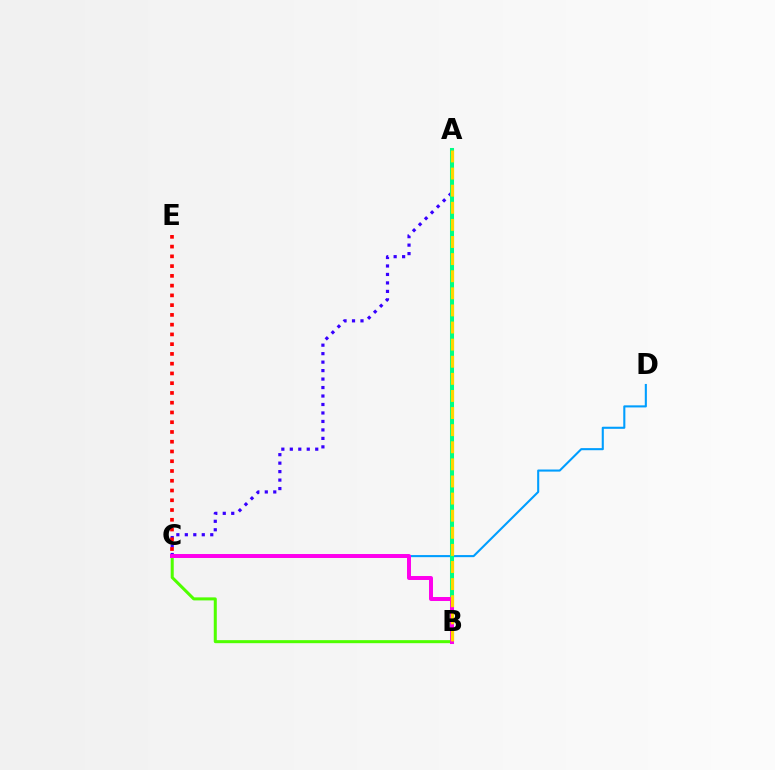{('A', 'C'): [{'color': '#3700ff', 'line_style': 'dotted', 'thickness': 2.3}], ('C', 'D'): [{'color': '#009eff', 'line_style': 'solid', 'thickness': 1.51}], ('B', 'C'): [{'color': '#4fff00', 'line_style': 'solid', 'thickness': 2.18}, {'color': '#ff00ed', 'line_style': 'solid', 'thickness': 2.86}], ('A', 'B'): [{'color': '#00ff86', 'line_style': 'solid', 'thickness': 2.91}, {'color': '#ffd500', 'line_style': 'dashed', 'thickness': 2.32}], ('C', 'E'): [{'color': '#ff0000', 'line_style': 'dotted', 'thickness': 2.65}]}